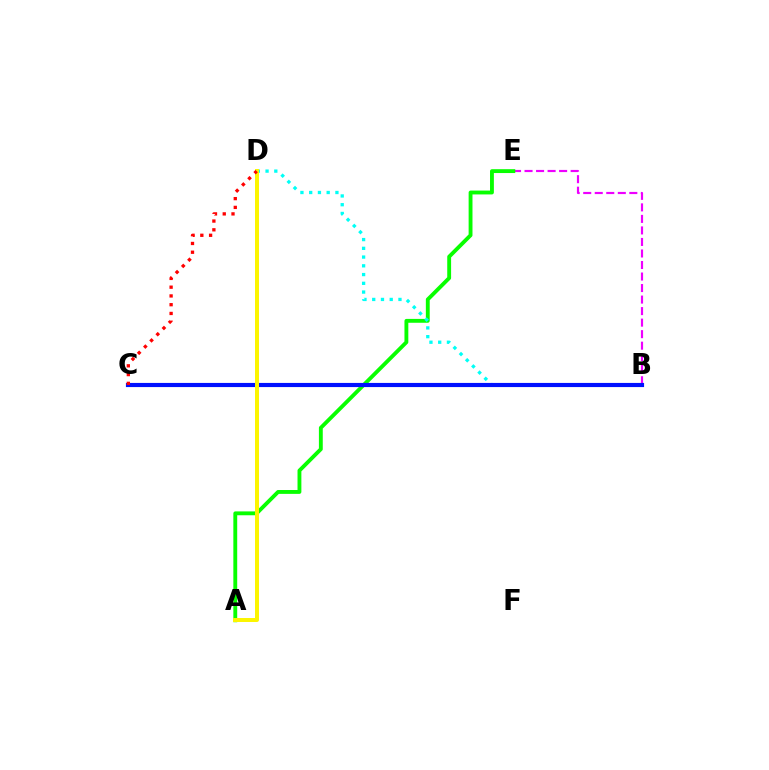{('B', 'E'): [{'color': '#ee00ff', 'line_style': 'dashed', 'thickness': 1.57}], ('A', 'E'): [{'color': '#08ff00', 'line_style': 'solid', 'thickness': 2.78}], ('B', 'D'): [{'color': '#00fff6', 'line_style': 'dotted', 'thickness': 2.38}], ('B', 'C'): [{'color': '#0010ff', 'line_style': 'solid', 'thickness': 2.99}], ('A', 'D'): [{'color': '#fcf500', 'line_style': 'solid', 'thickness': 2.87}], ('C', 'D'): [{'color': '#ff0000', 'line_style': 'dotted', 'thickness': 2.38}]}